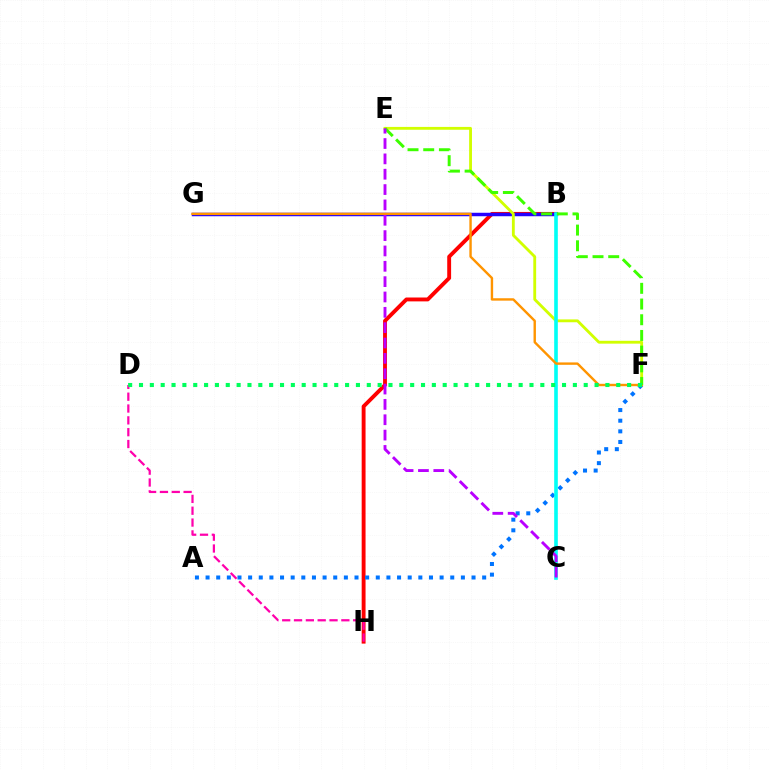{('B', 'H'): [{'color': '#ff0000', 'line_style': 'solid', 'thickness': 2.79}], ('B', 'G'): [{'color': '#2500ff', 'line_style': 'solid', 'thickness': 2.5}], ('E', 'F'): [{'color': '#d1ff00', 'line_style': 'solid', 'thickness': 2.05}, {'color': '#3dff00', 'line_style': 'dashed', 'thickness': 2.13}], ('A', 'F'): [{'color': '#0074ff', 'line_style': 'dotted', 'thickness': 2.89}], ('B', 'C'): [{'color': '#00fff6', 'line_style': 'solid', 'thickness': 2.61}], ('F', 'G'): [{'color': '#ff9400', 'line_style': 'solid', 'thickness': 1.73}], ('C', 'E'): [{'color': '#b900ff', 'line_style': 'dashed', 'thickness': 2.08}], ('D', 'H'): [{'color': '#ff00ac', 'line_style': 'dashed', 'thickness': 1.61}], ('D', 'F'): [{'color': '#00ff5c', 'line_style': 'dotted', 'thickness': 2.95}]}